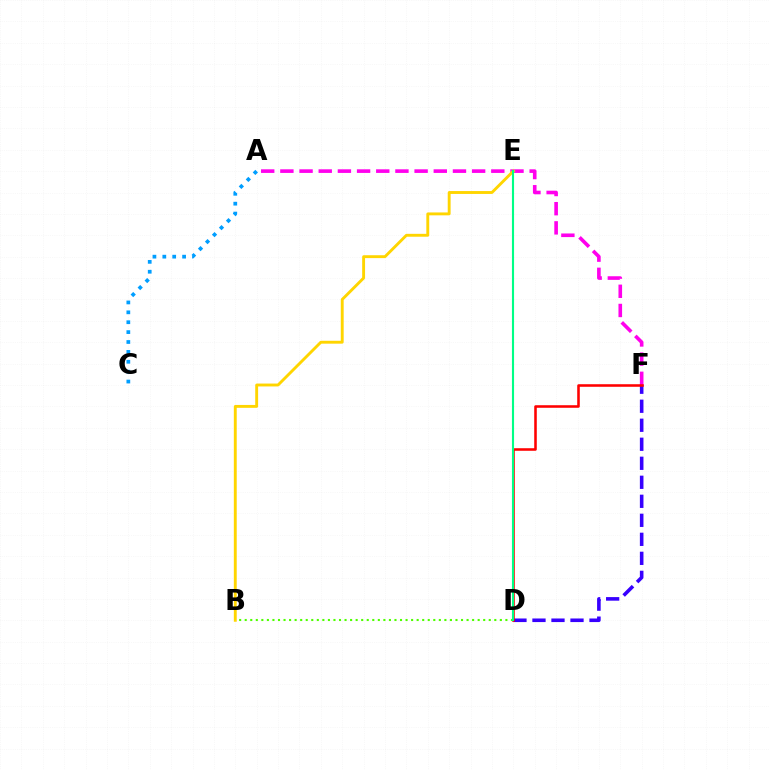{('B', 'D'): [{'color': '#4fff00', 'line_style': 'dotted', 'thickness': 1.51}], ('A', 'F'): [{'color': '#ff00ed', 'line_style': 'dashed', 'thickness': 2.6}], ('D', 'F'): [{'color': '#3700ff', 'line_style': 'dashed', 'thickness': 2.58}, {'color': '#ff0000', 'line_style': 'solid', 'thickness': 1.85}], ('B', 'E'): [{'color': '#ffd500', 'line_style': 'solid', 'thickness': 2.08}], ('A', 'C'): [{'color': '#009eff', 'line_style': 'dotted', 'thickness': 2.69}], ('D', 'E'): [{'color': '#00ff86', 'line_style': 'solid', 'thickness': 1.52}]}